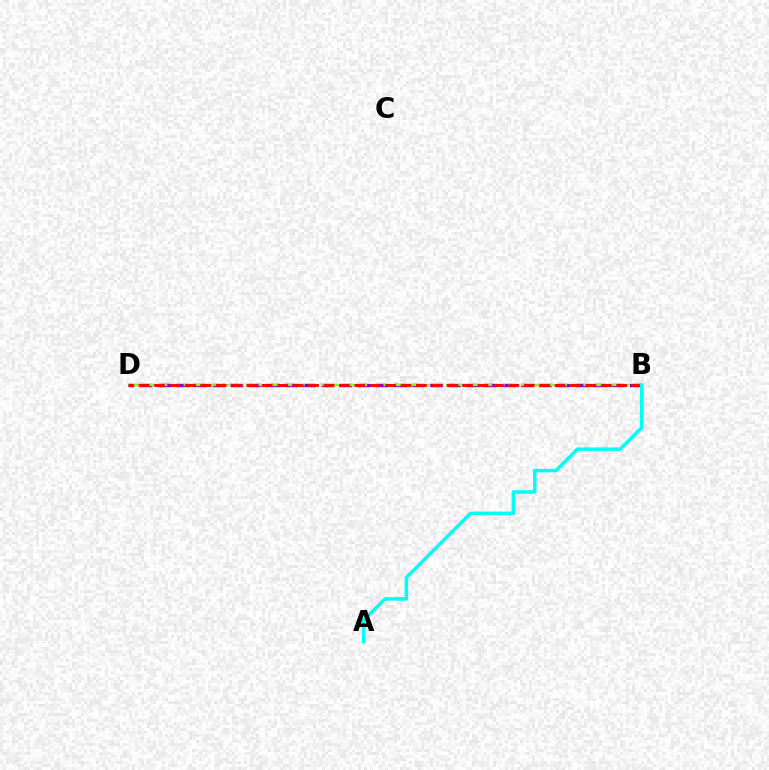{('B', 'D'): [{'color': '#7200ff', 'line_style': 'dashed', 'thickness': 2.47}, {'color': '#84ff00', 'line_style': 'dashed', 'thickness': 1.7}, {'color': '#ff0000', 'line_style': 'dashed', 'thickness': 2.09}], ('A', 'B'): [{'color': '#00fff6', 'line_style': 'solid', 'thickness': 2.52}]}